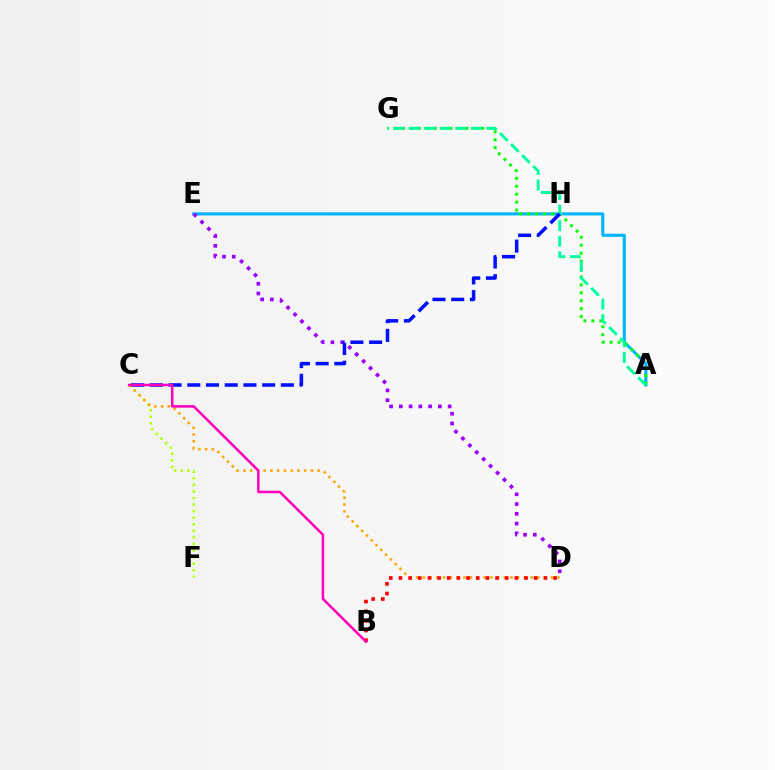{('A', 'E'): [{'color': '#00b5ff', 'line_style': 'solid', 'thickness': 2.22}], ('C', 'F'): [{'color': '#b3ff00', 'line_style': 'dotted', 'thickness': 1.79}], ('D', 'E'): [{'color': '#9b00ff', 'line_style': 'dotted', 'thickness': 2.65}], ('A', 'G'): [{'color': '#08ff00', 'line_style': 'dotted', 'thickness': 2.15}, {'color': '#00ff9d', 'line_style': 'dashed', 'thickness': 2.11}], ('C', 'H'): [{'color': '#0010ff', 'line_style': 'dashed', 'thickness': 2.54}], ('C', 'D'): [{'color': '#ffa500', 'line_style': 'dotted', 'thickness': 1.83}], ('B', 'D'): [{'color': '#ff0000', 'line_style': 'dotted', 'thickness': 2.63}], ('B', 'C'): [{'color': '#ff00bd', 'line_style': 'solid', 'thickness': 1.82}]}